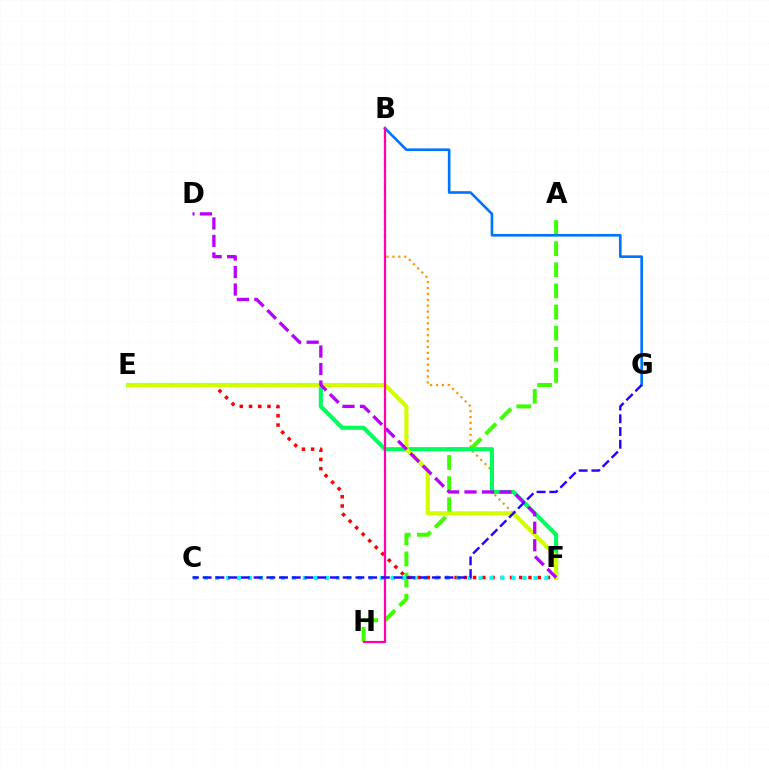{('B', 'F'): [{'color': '#ff9400', 'line_style': 'dotted', 'thickness': 1.6}], ('A', 'H'): [{'color': '#3dff00', 'line_style': 'dashed', 'thickness': 2.87}], ('E', 'F'): [{'color': '#ff0000', 'line_style': 'dotted', 'thickness': 2.51}, {'color': '#00ff5c', 'line_style': 'solid', 'thickness': 2.95}, {'color': '#d1ff00', 'line_style': 'solid', 'thickness': 2.98}], ('B', 'G'): [{'color': '#0074ff', 'line_style': 'solid', 'thickness': 1.9}], ('C', 'F'): [{'color': '#00fff6', 'line_style': 'dotted', 'thickness': 2.98}], ('D', 'F'): [{'color': '#b900ff', 'line_style': 'dashed', 'thickness': 2.38}], ('B', 'H'): [{'color': '#ff00ac', 'line_style': 'solid', 'thickness': 1.61}], ('C', 'G'): [{'color': '#2500ff', 'line_style': 'dashed', 'thickness': 1.73}]}